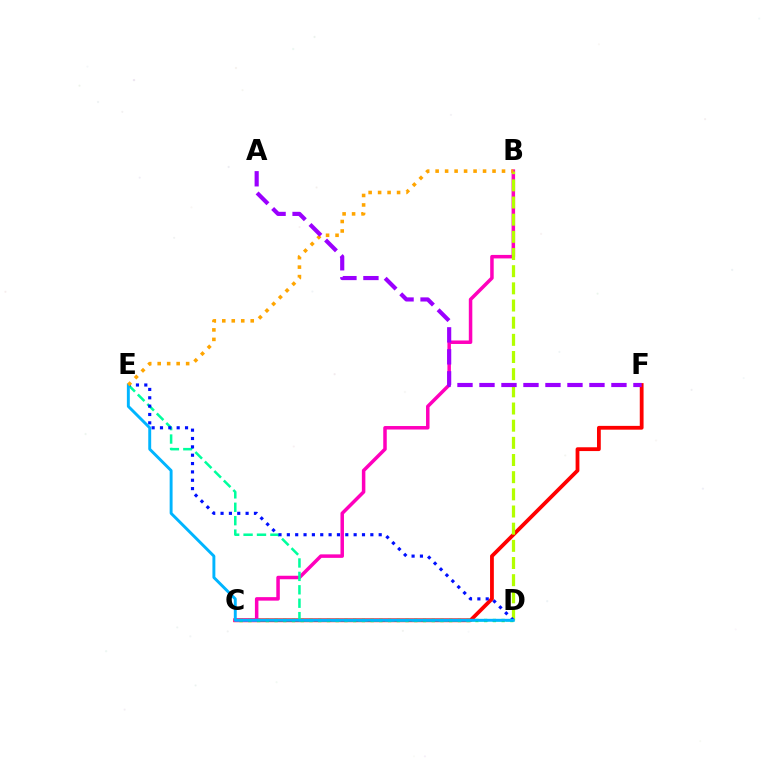{('C', 'F'): [{'color': '#ff0000', 'line_style': 'solid', 'thickness': 2.73}], ('B', 'C'): [{'color': '#ff00bd', 'line_style': 'solid', 'thickness': 2.52}], ('C', 'D'): [{'color': '#08ff00', 'line_style': 'dotted', 'thickness': 2.37}], ('D', 'E'): [{'color': '#00ff9d', 'line_style': 'dashed', 'thickness': 1.82}, {'color': '#0010ff', 'line_style': 'dotted', 'thickness': 2.27}, {'color': '#00b5ff', 'line_style': 'solid', 'thickness': 2.1}], ('B', 'D'): [{'color': '#b3ff00', 'line_style': 'dashed', 'thickness': 2.33}], ('B', 'E'): [{'color': '#ffa500', 'line_style': 'dotted', 'thickness': 2.58}], ('A', 'F'): [{'color': '#9b00ff', 'line_style': 'dashed', 'thickness': 2.99}]}